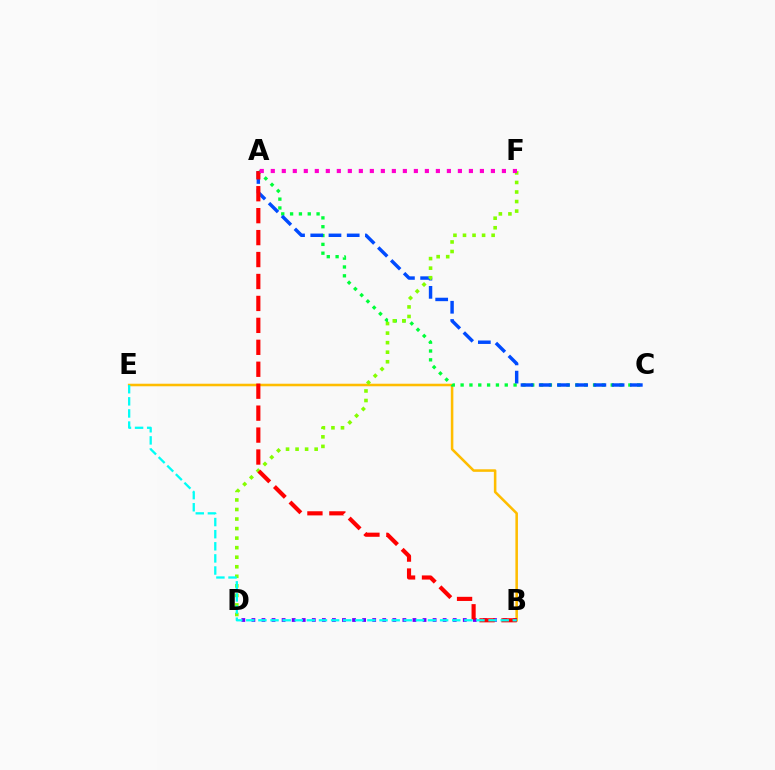{('B', 'E'): [{'color': '#ffbd00', 'line_style': 'solid', 'thickness': 1.84}, {'color': '#00fff6', 'line_style': 'dashed', 'thickness': 1.65}], ('A', 'C'): [{'color': '#00ff39', 'line_style': 'dotted', 'thickness': 2.4}, {'color': '#004bff', 'line_style': 'dashed', 'thickness': 2.47}], ('D', 'F'): [{'color': '#84ff00', 'line_style': 'dotted', 'thickness': 2.59}], ('B', 'D'): [{'color': '#7200ff', 'line_style': 'dotted', 'thickness': 2.73}], ('A', 'B'): [{'color': '#ff0000', 'line_style': 'dashed', 'thickness': 2.98}], ('A', 'F'): [{'color': '#ff00cf', 'line_style': 'dotted', 'thickness': 2.99}]}